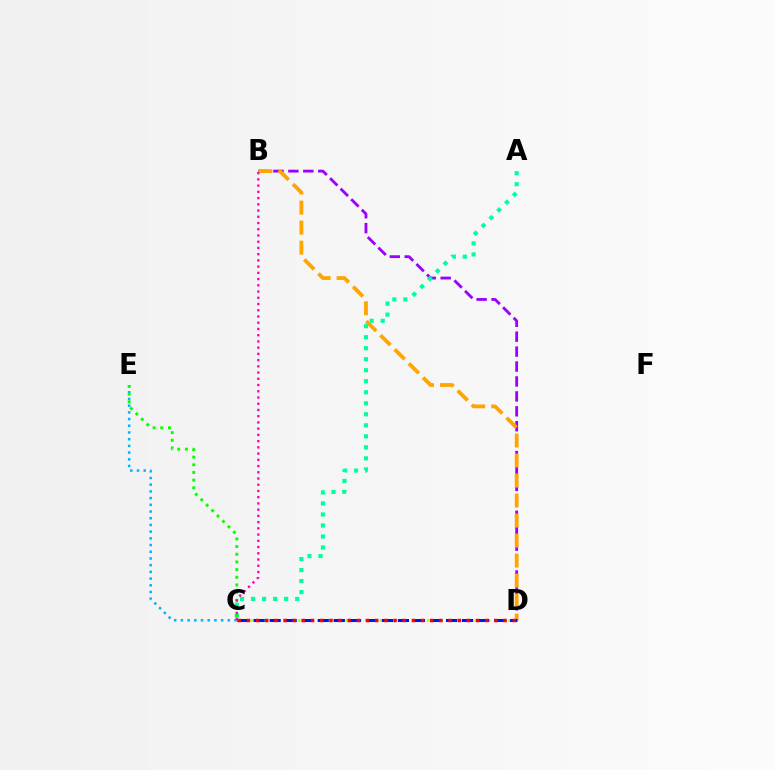{('C', 'E'): [{'color': '#00b5ff', 'line_style': 'dotted', 'thickness': 1.82}, {'color': '#08ff00', 'line_style': 'dotted', 'thickness': 2.08}], ('B', 'D'): [{'color': '#9b00ff', 'line_style': 'dashed', 'thickness': 2.03}, {'color': '#ffa500', 'line_style': 'dashed', 'thickness': 2.72}], ('A', 'C'): [{'color': '#00ff9d', 'line_style': 'dotted', 'thickness': 2.99}], ('C', 'D'): [{'color': '#b3ff00', 'line_style': 'dotted', 'thickness': 1.84}, {'color': '#0010ff', 'line_style': 'dashed', 'thickness': 2.18}, {'color': '#ff0000', 'line_style': 'dotted', 'thickness': 2.49}], ('B', 'C'): [{'color': '#ff00bd', 'line_style': 'dotted', 'thickness': 1.69}]}